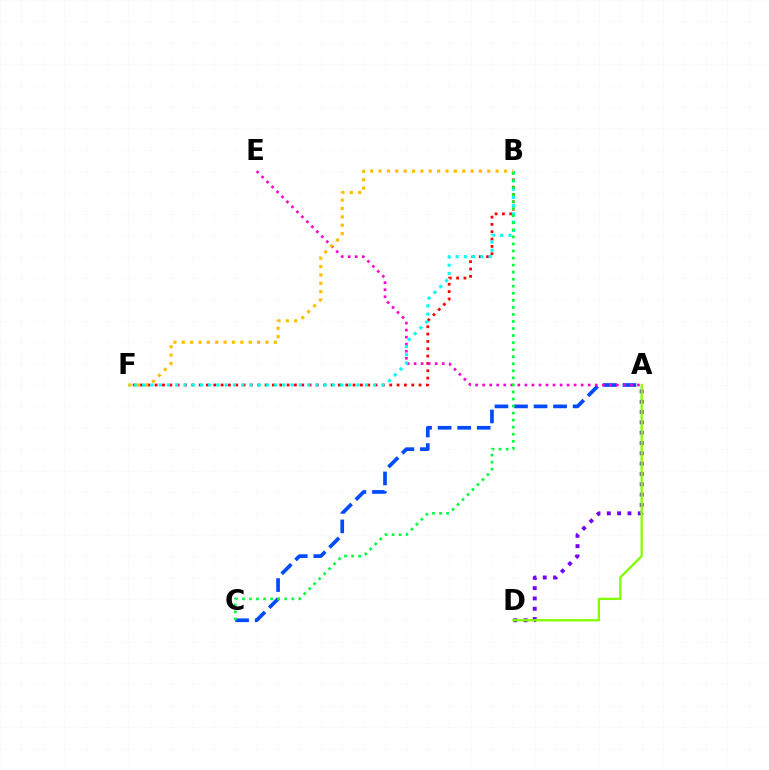{('A', 'D'): [{'color': '#7200ff', 'line_style': 'dotted', 'thickness': 2.8}, {'color': '#84ff00', 'line_style': 'solid', 'thickness': 1.67}], ('B', 'F'): [{'color': '#ff0000', 'line_style': 'dotted', 'thickness': 1.99}, {'color': '#00fff6', 'line_style': 'dotted', 'thickness': 2.24}, {'color': '#ffbd00', 'line_style': 'dotted', 'thickness': 2.27}], ('A', 'C'): [{'color': '#004bff', 'line_style': 'dashed', 'thickness': 2.66}], ('A', 'E'): [{'color': '#ff00cf', 'line_style': 'dotted', 'thickness': 1.91}], ('B', 'C'): [{'color': '#00ff39', 'line_style': 'dotted', 'thickness': 1.91}]}